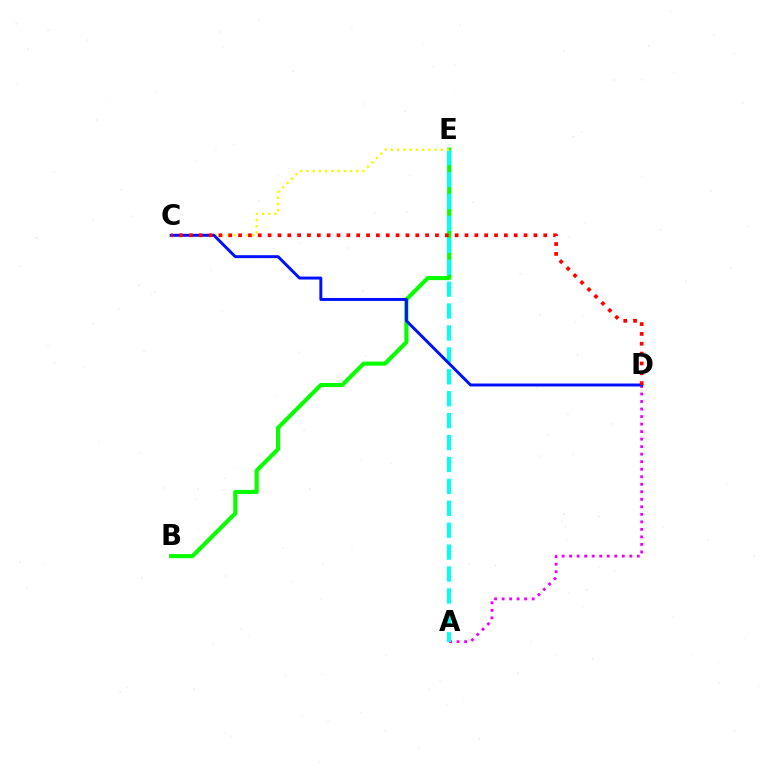{('B', 'E'): [{'color': '#08ff00', 'line_style': 'solid', 'thickness': 2.96}], ('A', 'D'): [{'color': '#ee00ff', 'line_style': 'dotted', 'thickness': 2.04}], ('A', 'E'): [{'color': '#00fff6', 'line_style': 'dashed', 'thickness': 2.98}], ('C', 'E'): [{'color': '#fcf500', 'line_style': 'dotted', 'thickness': 1.69}], ('C', 'D'): [{'color': '#0010ff', 'line_style': 'solid', 'thickness': 2.12}, {'color': '#ff0000', 'line_style': 'dotted', 'thickness': 2.67}]}